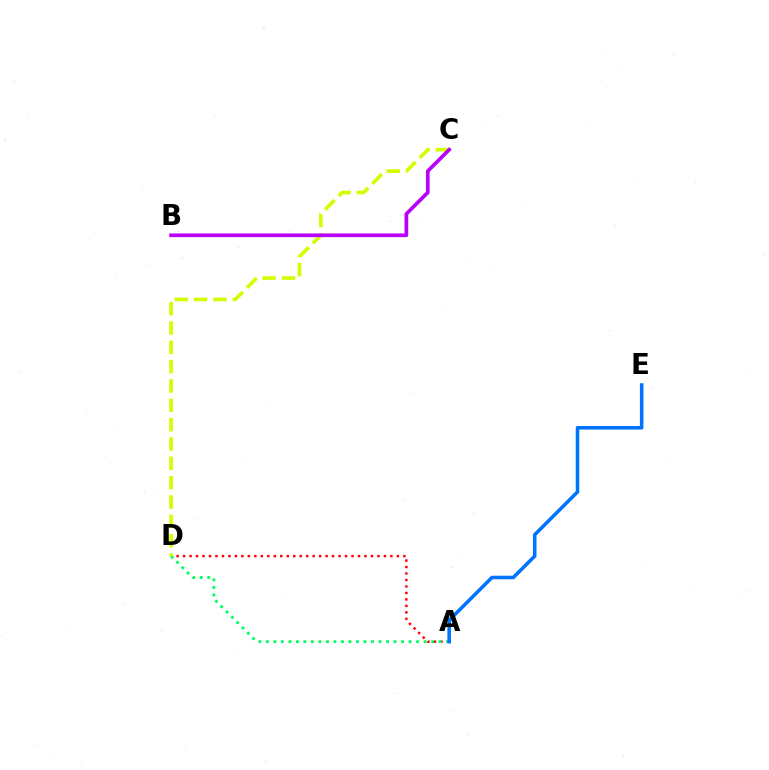{('A', 'D'): [{'color': '#ff0000', 'line_style': 'dotted', 'thickness': 1.76}, {'color': '#00ff5c', 'line_style': 'dotted', 'thickness': 2.04}], ('A', 'E'): [{'color': '#0074ff', 'line_style': 'solid', 'thickness': 2.56}], ('C', 'D'): [{'color': '#d1ff00', 'line_style': 'dashed', 'thickness': 2.63}], ('B', 'C'): [{'color': '#b900ff', 'line_style': 'solid', 'thickness': 2.65}]}